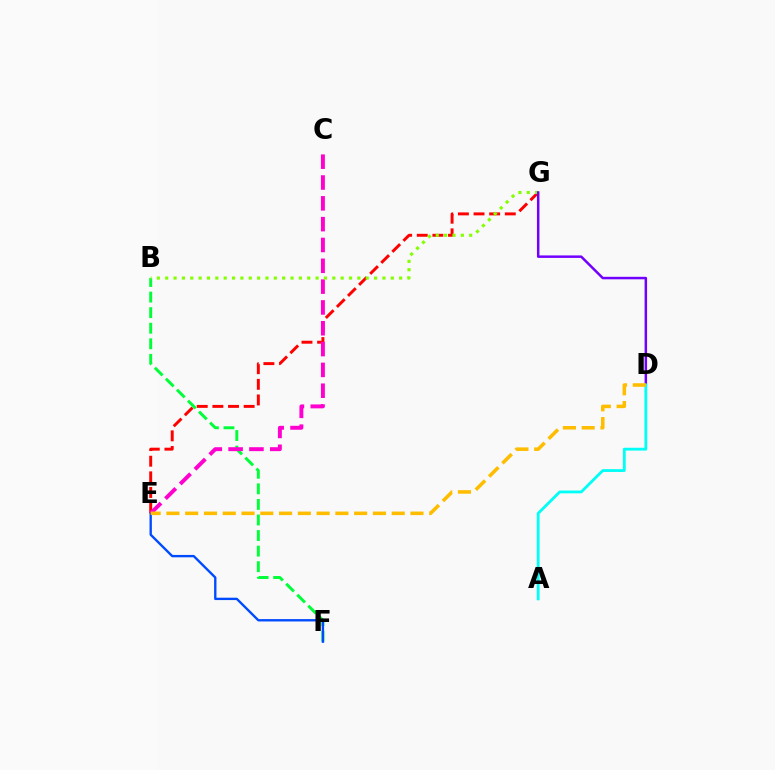{('E', 'G'): [{'color': '#ff0000', 'line_style': 'dashed', 'thickness': 2.12}], ('B', 'F'): [{'color': '#00ff39', 'line_style': 'dashed', 'thickness': 2.12}], ('E', 'F'): [{'color': '#004bff', 'line_style': 'solid', 'thickness': 1.7}], ('C', 'E'): [{'color': '#ff00cf', 'line_style': 'dashed', 'thickness': 2.83}], ('B', 'G'): [{'color': '#84ff00', 'line_style': 'dotted', 'thickness': 2.27}], ('D', 'G'): [{'color': '#7200ff', 'line_style': 'solid', 'thickness': 1.8}], ('A', 'D'): [{'color': '#00fff6', 'line_style': 'solid', 'thickness': 2.02}], ('D', 'E'): [{'color': '#ffbd00', 'line_style': 'dashed', 'thickness': 2.55}]}